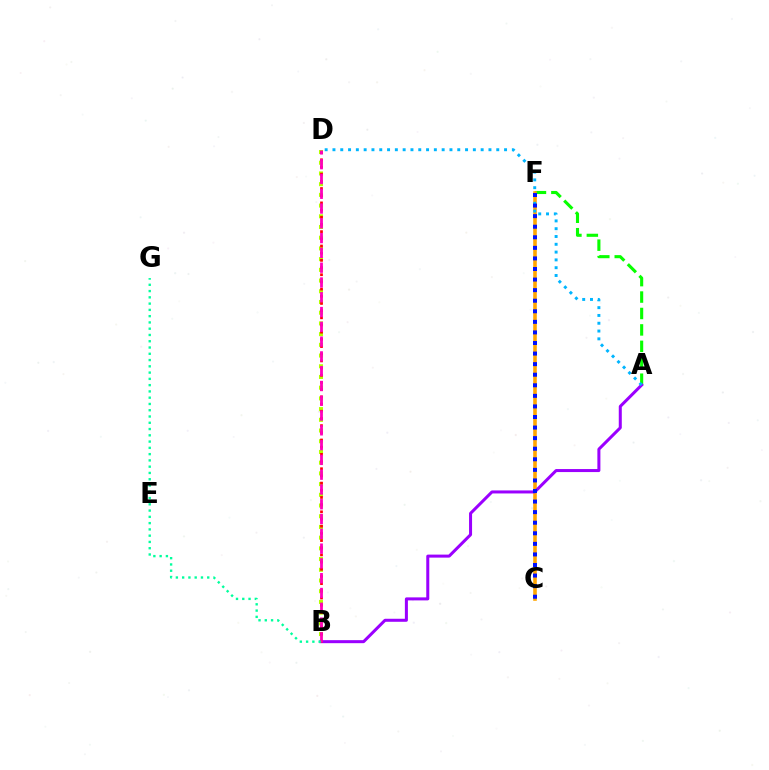{('A', 'F'): [{'color': '#08ff00', 'line_style': 'dashed', 'thickness': 2.23}], ('B', 'D'): [{'color': '#b3ff00', 'line_style': 'dotted', 'thickness': 2.91}, {'color': '#ff0000', 'line_style': 'dotted', 'thickness': 1.95}, {'color': '#ff00bd', 'line_style': 'dashed', 'thickness': 2.01}], ('C', 'F'): [{'color': '#ffa500', 'line_style': 'solid', 'thickness': 2.59}, {'color': '#0010ff', 'line_style': 'dotted', 'thickness': 2.87}], ('A', 'B'): [{'color': '#9b00ff', 'line_style': 'solid', 'thickness': 2.18}], ('A', 'D'): [{'color': '#00b5ff', 'line_style': 'dotted', 'thickness': 2.12}], ('B', 'G'): [{'color': '#00ff9d', 'line_style': 'dotted', 'thickness': 1.7}]}